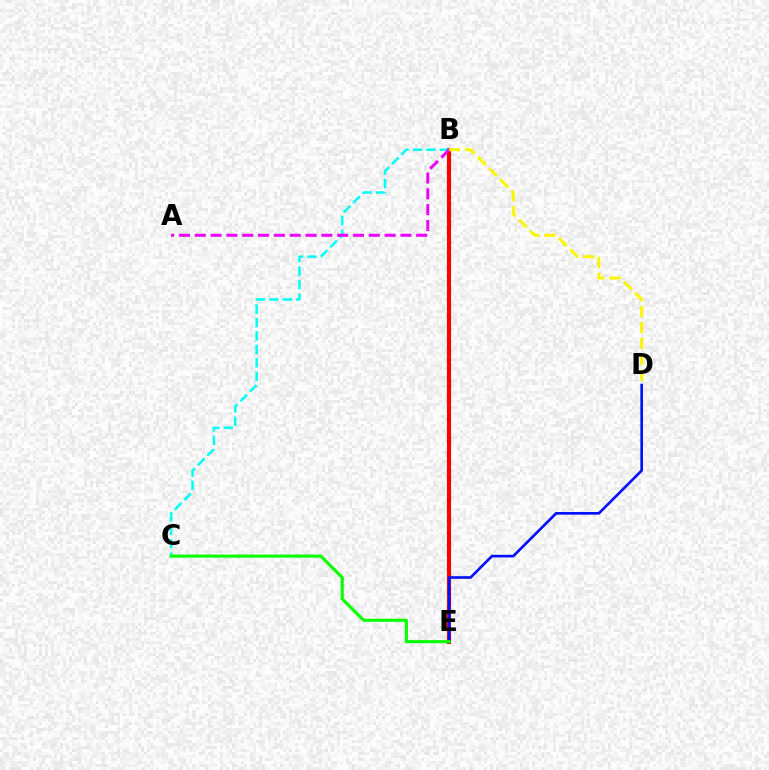{('B', 'E'): [{'color': '#ff0000', 'line_style': 'solid', 'thickness': 2.98}], ('D', 'E'): [{'color': '#0010ff', 'line_style': 'solid', 'thickness': 1.9}], ('B', 'C'): [{'color': '#00fff6', 'line_style': 'dashed', 'thickness': 1.83}], ('A', 'B'): [{'color': '#ee00ff', 'line_style': 'dashed', 'thickness': 2.15}], ('C', 'E'): [{'color': '#08ff00', 'line_style': 'solid', 'thickness': 2.23}], ('B', 'D'): [{'color': '#fcf500', 'line_style': 'dashed', 'thickness': 2.16}]}